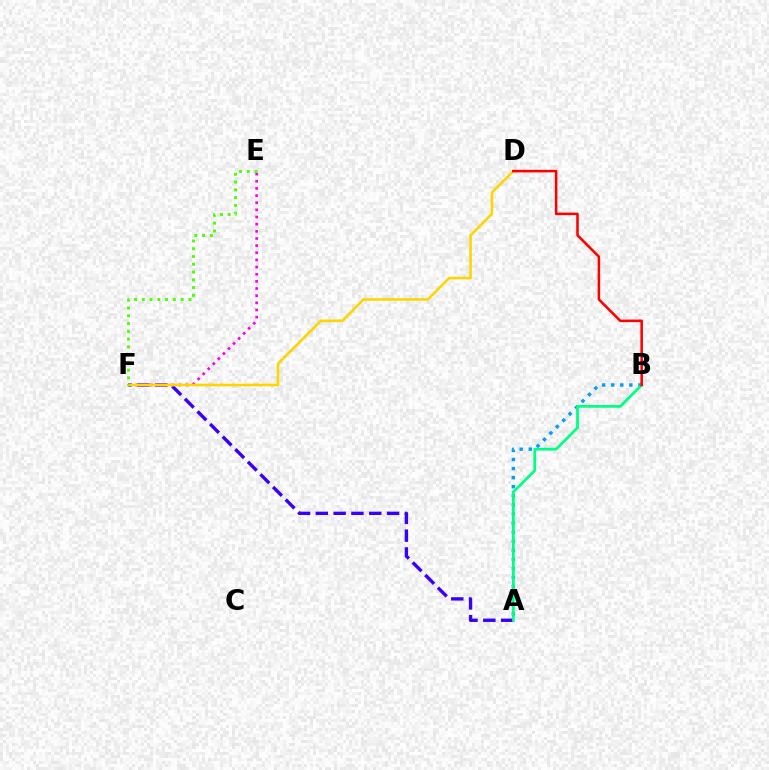{('A', 'F'): [{'color': '#3700ff', 'line_style': 'dashed', 'thickness': 2.42}], ('E', 'F'): [{'color': '#ff00ed', 'line_style': 'dotted', 'thickness': 1.94}, {'color': '#4fff00', 'line_style': 'dotted', 'thickness': 2.11}], ('A', 'B'): [{'color': '#009eff', 'line_style': 'dotted', 'thickness': 2.47}, {'color': '#00ff86', 'line_style': 'solid', 'thickness': 1.99}], ('D', 'F'): [{'color': '#ffd500', 'line_style': 'solid', 'thickness': 1.87}], ('B', 'D'): [{'color': '#ff0000', 'line_style': 'solid', 'thickness': 1.84}]}